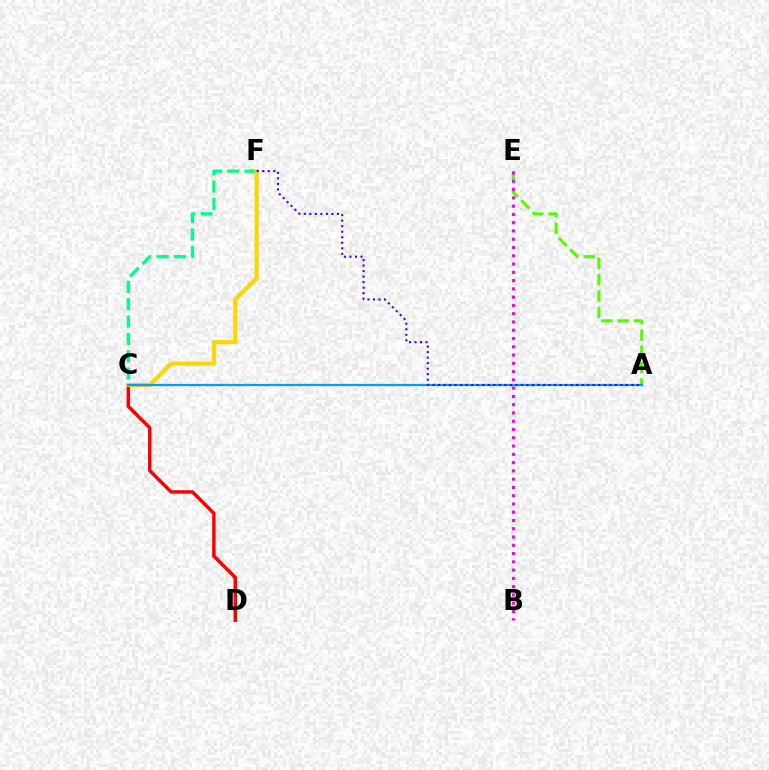{('A', 'E'): [{'color': '#4fff00', 'line_style': 'dashed', 'thickness': 2.22}], ('C', 'D'): [{'color': '#ff0000', 'line_style': 'solid', 'thickness': 2.49}], ('C', 'F'): [{'color': '#00ff86', 'line_style': 'dashed', 'thickness': 2.36}, {'color': '#ffd500', 'line_style': 'solid', 'thickness': 2.97}], ('B', 'E'): [{'color': '#ff00ed', 'line_style': 'dotted', 'thickness': 2.25}], ('A', 'C'): [{'color': '#009eff', 'line_style': 'solid', 'thickness': 1.62}], ('A', 'F'): [{'color': '#3700ff', 'line_style': 'dotted', 'thickness': 1.5}]}